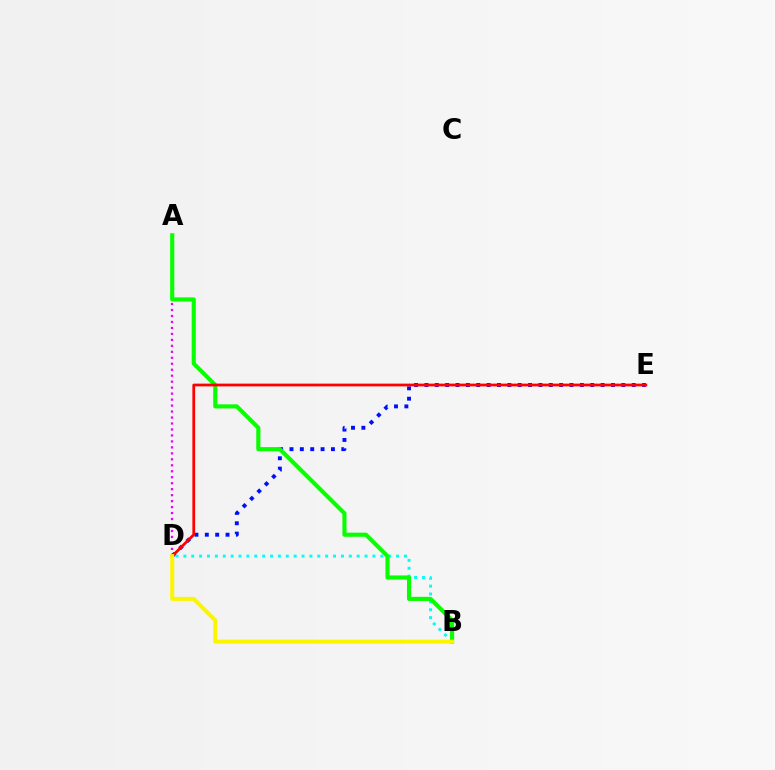{('D', 'E'): [{'color': '#0010ff', 'line_style': 'dotted', 'thickness': 2.82}, {'color': '#ff0000', 'line_style': 'solid', 'thickness': 1.98}], ('B', 'D'): [{'color': '#00fff6', 'line_style': 'dotted', 'thickness': 2.14}, {'color': '#fcf500', 'line_style': 'solid', 'thickness': 2.88}], ('A', 'D'): [{'color': '#ee00ff', 'line_style': 'dotted', 'thickness': 1.62}], ('A', 'B'): [{'color': '#08ff00', 'line_style': 'solid', 'thickness': 2.97}]}